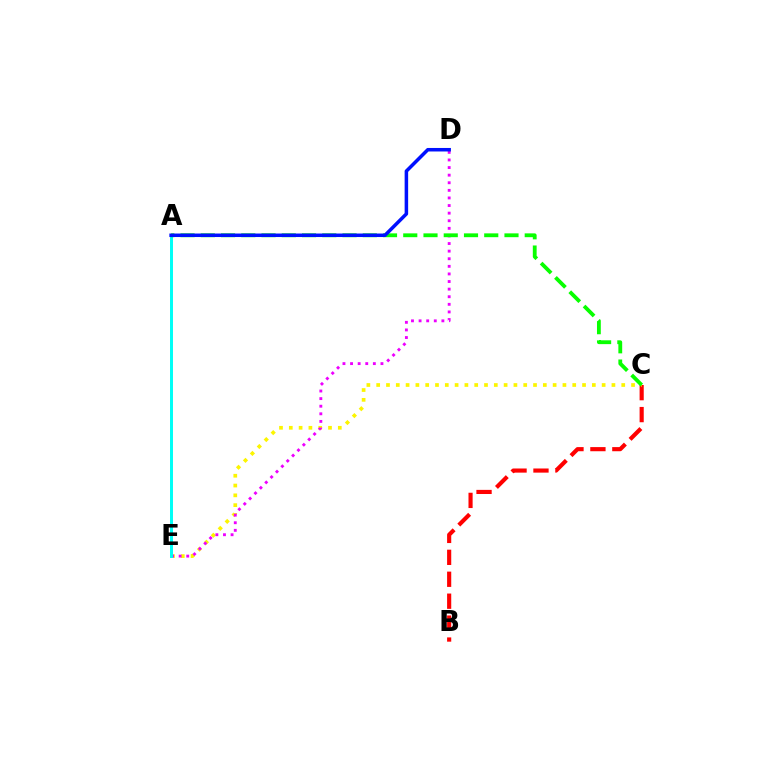{('B', 'C'): [{'color': '#ff0000', 'line_style': 'dashed', 'thickness': 2.98}], ('C', 'E'): [{'color': '#fcf500', 'line_style': 'dotted', 'thickness': 2.66}], ('D', 'E'): [{'color': '#ee00ff', 'line_style': 'dotted', 'thickness': 2.06}], ('A', 'E'): [{'color': '#00fff6', 'line_style': 'solid', 'thickness': 2.14}], ('A', 'C'): [{'color': '#08ff00', 'line_style': 'dashed', 'thickness': 2.75}], ('A', 'D'): [{'color': '#0010ff', 'line_style': 'solid', 'thickness': 2.53}]}